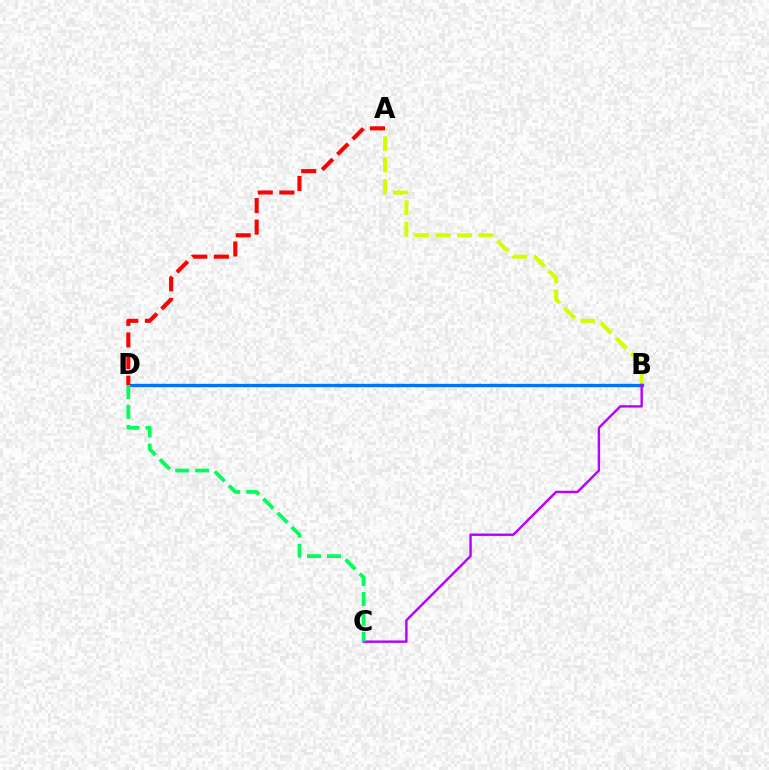{('A', 'B'): [{'color': '#d1ff00', 'line_style': 'dashed', 'thickness': 2.91}], ('B', 'D'): [{'color': '#0074ff', 'line_style': 'solid', 'thickness': 2.38}], ('B', 'C'): [{'color': '#b900ff', 'line_style': 'solid', 'thickness': 1.74}], ('A', 'D'): [{'color': '#ff0000', 'line_style': 'dashed', 'thickness': 2.94}], ('C', 'D'): [{'color': '#00ff5c', 'line_style': 'dashed', 'thickness': 2.71}]}